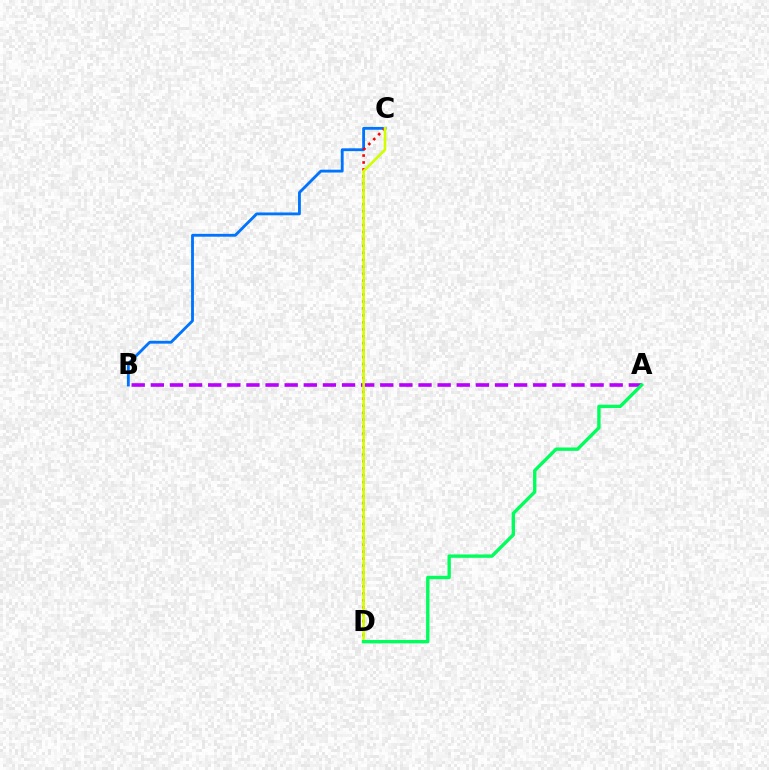{('B', 'C'): [{'color': '#0074ff', 'line_style': 'solid', 'thickness': 2.05}], ('C', 'D'): [{'color': '#ff0000', 'line_style': 'dotted', 'thickness': 1.89}, {'color': '#d1ff00', 'line_style': 'solid', 'thickness': 1.89}], ('A', 'B'): [{'color': '#b900ff', 'line_style': 'dashed', 'thickness': 2.6}], ('A', 'D'): [{'color': '#00ff5c', 'line_style': 'solid', 'thickness': 2.42}]}